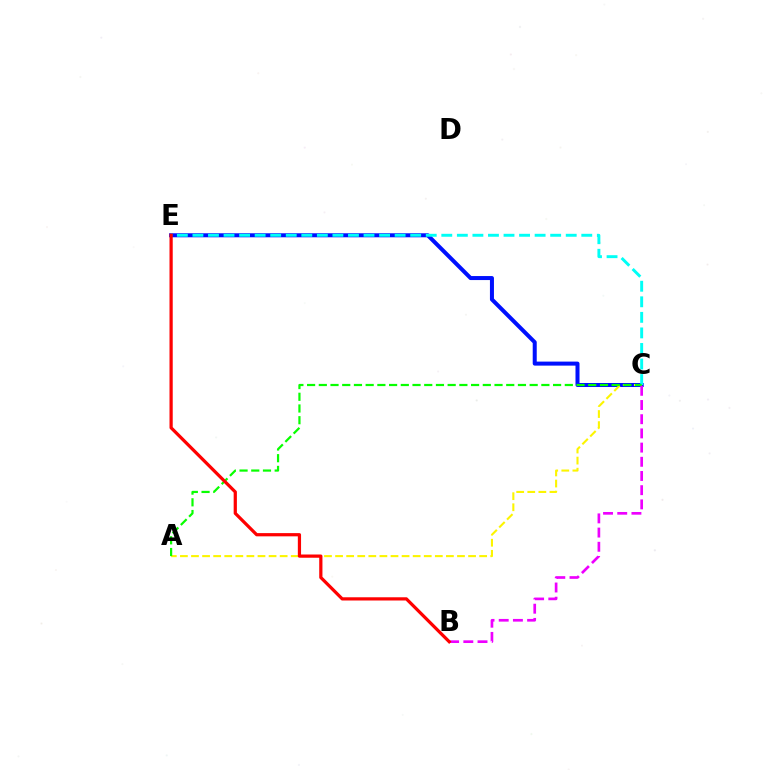{('C', 'E'): [{'color': '#0010ff', 'line_style': 'solid', 'thickness': 2.89}, {'color': '#00fff6', 'line_style': 'dashed', 'thickness': 2.11}], ('A', 'C'): [{'color': '#fcf500', 'line_style': 'dashed', 'thickness': 1.51}, {'color': '#08ff00', 'line_style': 'dashed', 'thickness': 1.59}], ('B', 'C'): [{'color': '#ee00ff', 'line_style': 'dashed', 'thickness': 1.93}], ('B', 'E'): [{'color': '#ff0000', 'line_style': 'solid', 'thickness': 2.32}]}